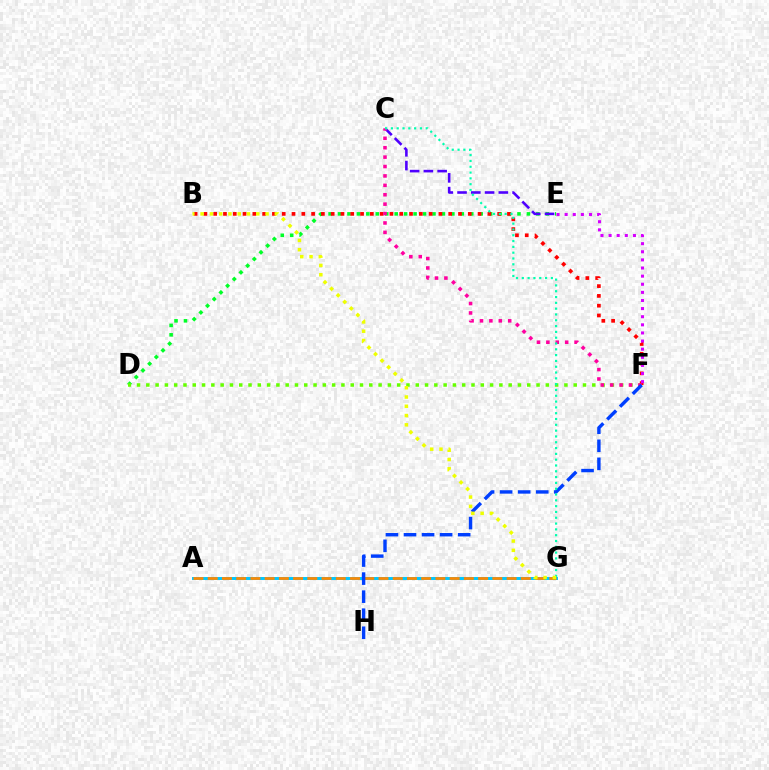{('D', 'E'): [{'color': '#00ff27', 'line_style': 'dotted', 'thickness': 2.57}], ('D', 'F'): [{'color': '#66ff00', 'line_style': 'dotted', 'thickness': 2.52}], ('C', 'E'): [{'color': '#4f00ff', 'line_style': 'dashed', 'thickness': 1.87}], ('B', 'F'): [{'color': '#ff0000', 'line_style': 'dotted', 'thickness': 2.66}], ('C', 'F'): [{'color': '#ff00a0', 'line_style': 'dotted', 'thickness': 2.56}], ('E', 'F'): [{'color': '#d600ff', 'line_style': 'dotted', 'thickness': 2.21}], ('A', 'G'): [{'color': '#00c7ff', 'line_style': 'solid', 'thickness': 2.13}, {'color': '#ff8800', 'line_style': 'dashed', 'thickness': 1.93}], ('F', 'H'): [{'color': '#003fff', 'line_style': 'dashed', 'thickness': 2.45}], ('C', 'G'): [{'color': '#00ffaf', 'line_style': 'dotted', 'thickness': 1.58}], ('B', 'G'): [{'color': '#eeff00', 'line_style': 'dotted', 'thickness': 2.52}]}